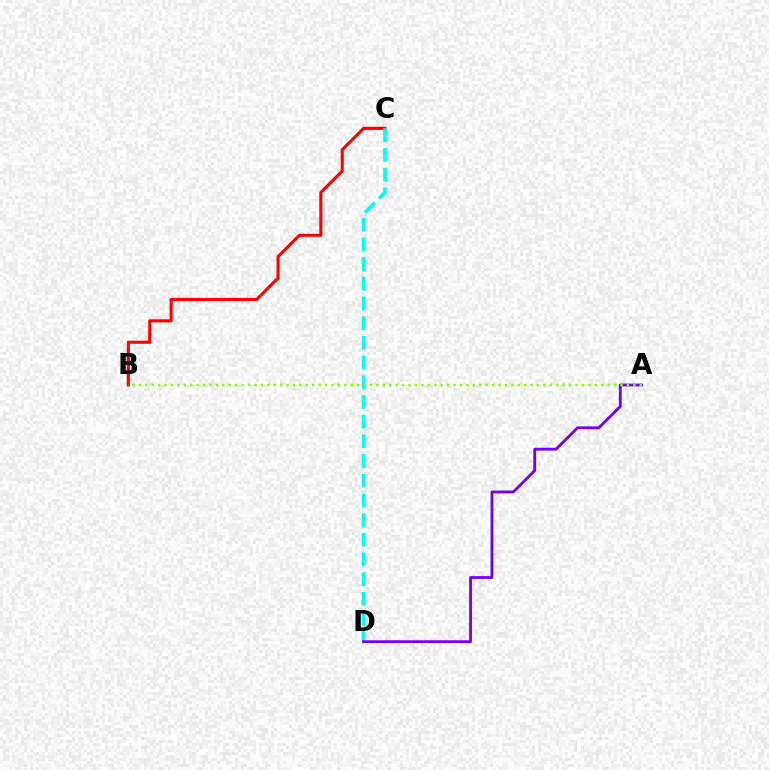{('B', 'C'): [{'color': '#ff0000', 'line_style': 'solid', 'thickness': 2.23}], ('C', 'D'): [{'color': '#00fff6', 'line_style': 'dashed', 'thickness': 2.67}], ('A', 'D'): [{'color': '#7200ff', 'line_style': 'solid', 'thickness': 2.02}], ('A', 'B'): [{'color': '#84ff00', 'line_style': 'dotted', 'thickness': 1.74}]}